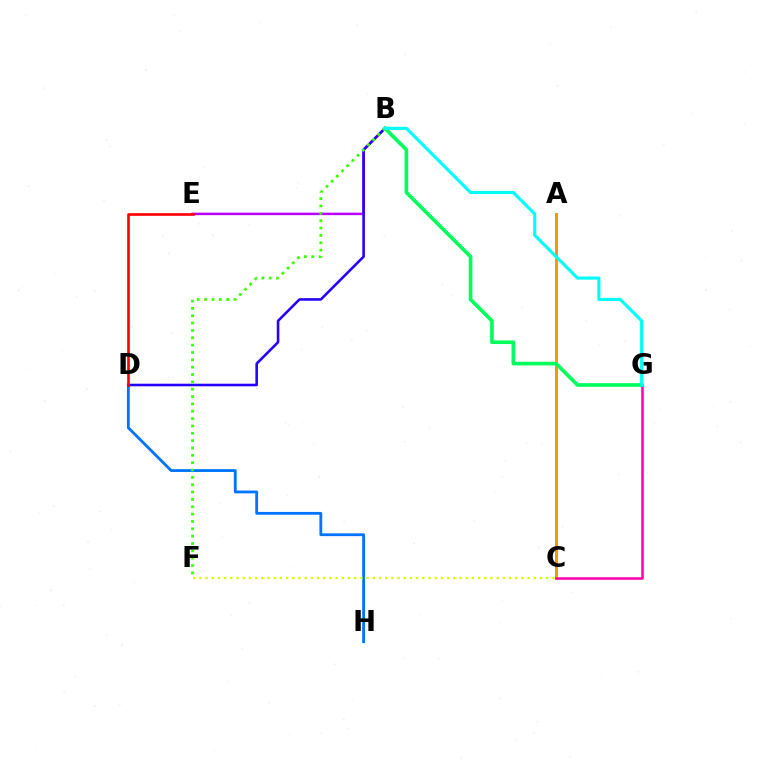{('A', 'C'): [{'color': '#ff9400', 'line_style': 'solid', 'thickness': 2.12}], ('D', 'H'): [{'color': '#0074ff', 'line_style': 'solid', 'thickness': 2.03}], ('B', 'E'): [{'color': '#b900ff', 'line_style': 'solid', 'thickness': 1.79}], ('C', 'G'): [{'color': '#ff00ac', 'line_style': 'solid', 'thickness': 1.81}], ('B', 'D'): [{'color': '#2500ff', 'line_style': 'solid', 'thickness': 1.86}], ('B', 'G'): [{'color': '#00ff5c', 'line_style': 'solid', 'thickness': 2.63}, {'color': '#00fff6', 'line_style': 'solid', 'thickness': 2.24}], ('B', 'F'): [{'color': '#3dff00', 'line_style': 'dotted', 'thickness': 2.0}], ('D', 'E'): [{'color': '#ff0000', 'line_style': 'solid', 'thickness': 1.91}], ('C', 'F'): [{'color': '#d1ff00', 'line_style': 'dotted', 'thickness': 1.68}]}